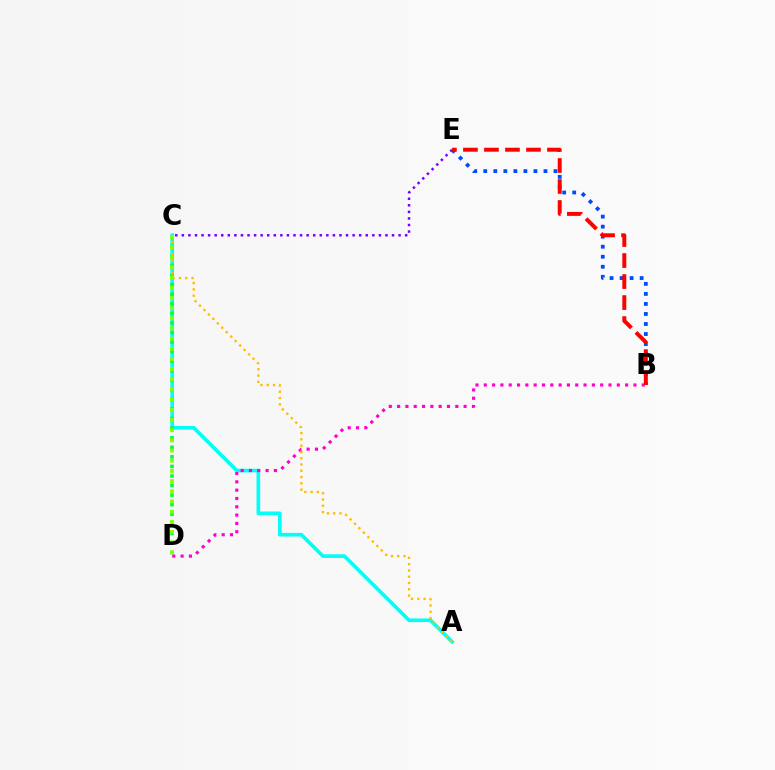{('A', 'C'): [{'color': '#00fff6', 'line_style': 'solid', 'thickness': 2.63}, {'color': '#ffbd00', 'line_style': 'dotted', 'thickness': 1.71}], ('C', 'D'): [{'color': '#00ff39', 'line_style': 'dotted', 'thickness': 2.6}, {'color': '#84ff00', 'line_style': 'dotted', 'thickness': 2.76}], ('C', 'E'): [{'color': '#7200ff', 'line_style': 'dotted', 'thickness': 1.78}], ('B', 'E'): [{'color': '#004bff', 'line_style': 'dotted', 'thickness': 2.72}, {'color': '#ff0000', 'line_style': 'dashed', 'thickness': 2.85}], ('B', 'D'): [{'color': '#ff00cf', 'line_style': 'dotted', 'thickness': 2.26}]}